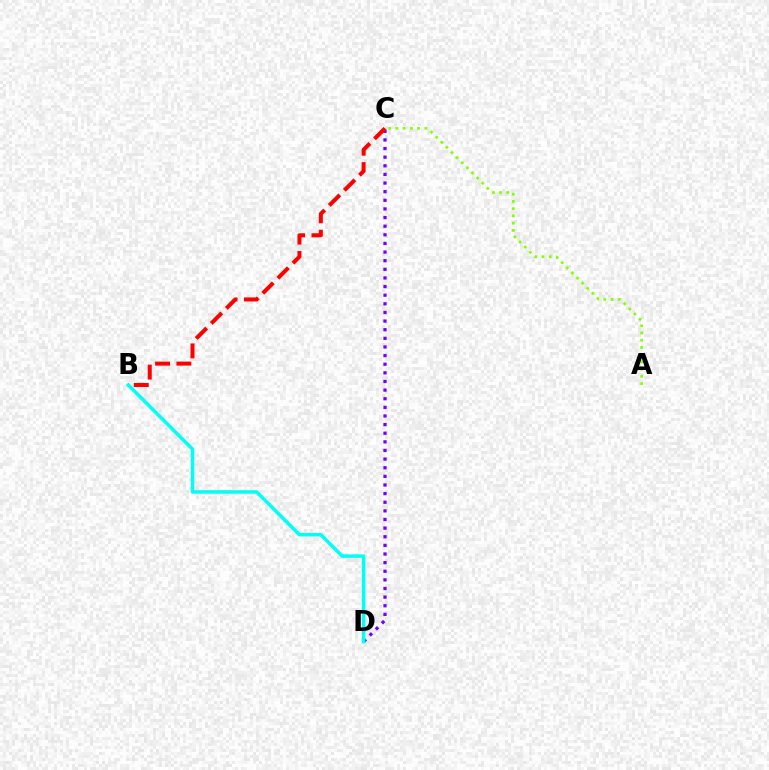{('C', 'D'): [{'color': '#7200ff', 'line_style': 'dotted', 'thickness': 2.34}], ('B', 'C'): [{'color': '#ff0000', 'line_style': 'dashed', 'thickness': 2.9}], ('B', 'D'): [{'color': '#00fff6', 'line_style': 'solid', 'thickness': 2.52}], ('A', 'C'): [{'color': '#84ff00', 'line_style': 'dotted', 'thickness': 1.97}]}